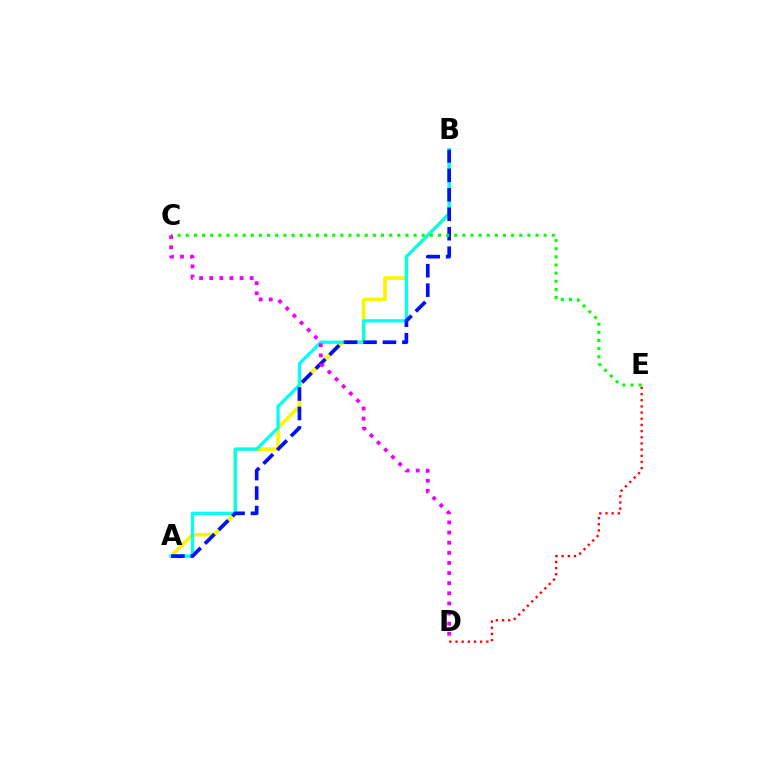{('A', 'B'): [{'color': '#fcf500', 'line_style': 'solid', 'thickness': 2.63}, {'color': '#00fff6', 'line_style': 'solid', 'thickness': 2.36}, {'color': '#0010ff', 'line_style': 'dashed', 'thickness': 2.64}], ('D', 'E'): [{'color': '#ff0000', 'line_style': 'dotted', 'thickness': 1.68}], ('C', 'E'): [{'color': '#08ff00', 'line_style': 'dotted', 'thickness': 2.21}], ('C', 'D'): [{'color': '#ee00ff', 'line_style': 'dotted', 'thickness': 2.75}]}